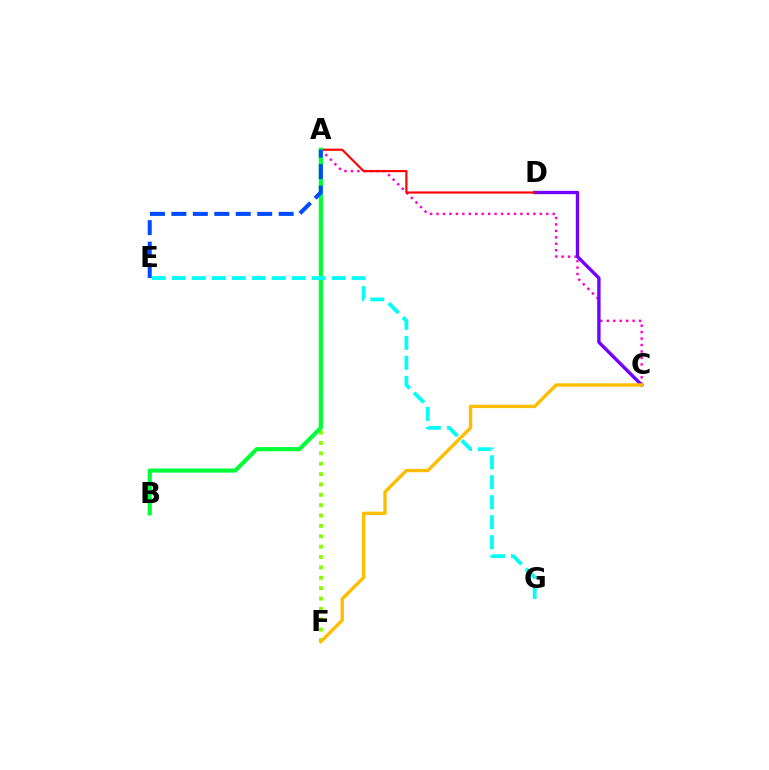{('A', 'C'): [{'color': '#ff00cf', 'line_style': 'dotted', 'thickness': 1.75}], ('C', 'D'): [{'color': '#7200ff', 'line_style': 'solid', 'thickness': 2.41}], ('A', 'F'): [{'color': '#84ff00', 'line_style': 'dotted', 'thickness': 2.82}], ('A', 'D'): [{'color': '#ff0000', 'line_style': 'solid', 'thickness': 1.54}], ('A', 'B'): [{'color': '#00ff39', 'line_style': 'solid', 'thickness': 2.99}], ('A', 'E'): [{'color': '#004bff', 'line_style': 'dashed', 'thickness': 2.92}], ('E', 'G'): [{'color': '#00fff6', 'line_style': 'dashed', 'thickness': 2.72}], ('C', 'F'): [{'color': '#ffbd00', 'line_style': 'solid', 'thickness': 2.43}]}